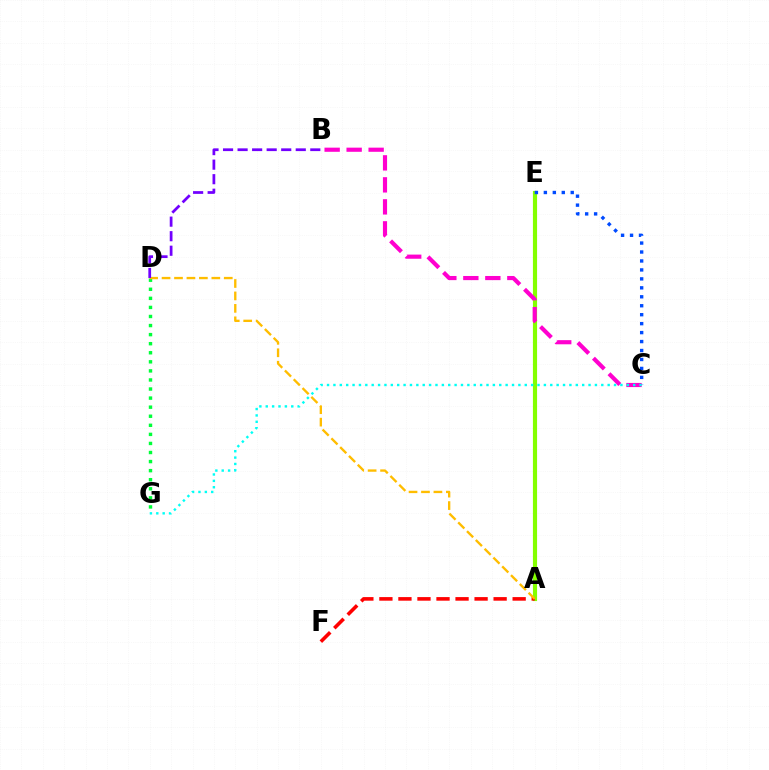{('D', 'G'): [{'color': '#00ff39', 'line_style': 'dotted', 'thickness': 2.46}], ('A', 'E'): [{'color': '#84ff00', 'line_style': 'solid', 'thickness': 2.99}], ('B', 'C'): [{'color': '#ff00cf', 'line_style': 'dashed', 'thickness': 2.99}], ('C', 'E'): [{'color': '#004bff', 'line_style': 'dotted', 'thickness': 2.43}], ('A', 'F'): [{'color': '#ff0000', 'line_style': 'dashed', 'thickness': 2.59}], ('A', 'D'): [{'color': '#ffbd00', 'line_style': 'dashed', 'thickness': 1.69}], ('B', 'D'): [{'color': '#7200ff', 'line_style': 'dashed', 'thickness': 1.98}], ('C', 'G'): [{'color': '#00fff6', 'line_style': 'dotted', 'thickness': 1.73}]}